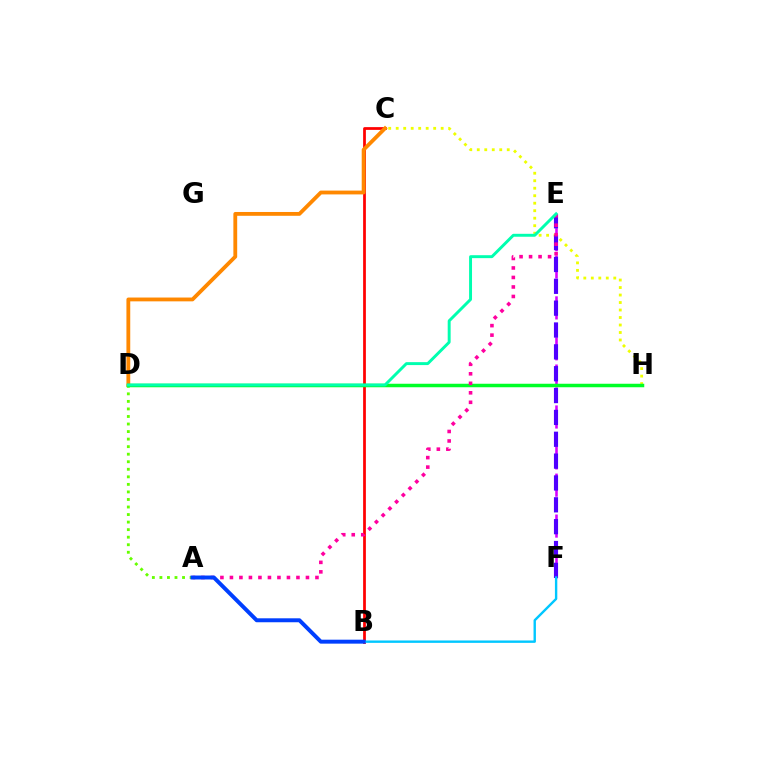{('B', 'C'): [{'color': '#ff0000', 'line_style': 'solid', 'thickness': 1.98}], ('A', 'D'): [{'color': '#66ff00', 'line_style': 'dotted', 'thickness': 2.05}], ('C', 'H'): [{'color': '#eeff00', 'line_style': 'dotted', 'thickness': 2.04}], ('E', 'F'): [{'color': '#d600ff', 'line_style': 'dashed', 'thickness': 1.85}, {'color': '#4f00ff', 'line_style': 'dashed', 'thickness': 2.97}], ('C', 'D'): [{'color': '#ff8800', 'line_style': 'solid', 'thickness': 2.75}], ('D', 'H'): [{'color': '#00ff27', 'line_style': 'solid', 'thickness': 2.52}], ('A', 'E'): [{'color': '#ff00a0', 'line_style': 'dotted', 'thickness': 2.58}], ('D', 'E'): [{'color': '#00ffaf', 'line_style': 'solid', 'thickness': 2.11}], ('B', 'F'): [{'color': '#00c7ff', 'line_style': 'solid', 'thickness': 1.72}], ('A', 'B'): [{'color': '#003fff', 'line_style': 'solid', 'thickness': 2.85}]}